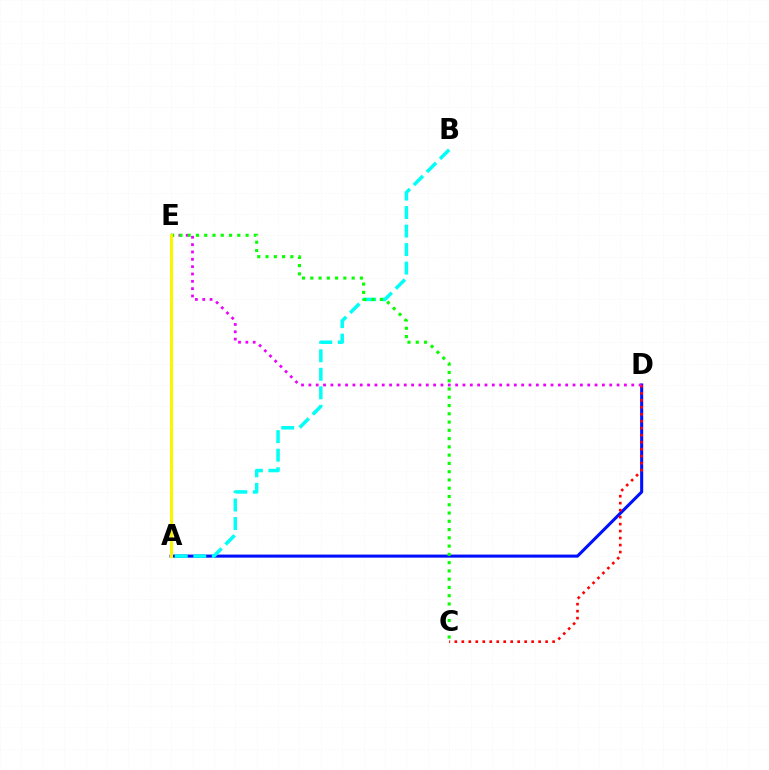{('A', 'D'): [{'color': '#0010ff', 'line_style': 'solid', 'thickness': 2.21}], ('C', 'D'): [{'color': '#ff0000', 'line_style': 'dotted', 'thickness': 1.9}], ('A', 'B'): [{'color': '#00fff6', 'line_style': 'dashed', 'thickness': 2.52}], ('D', 'E'): [{'color': '#ee00ff', 'line_style': 'dotted', 'thickness': 1.99}], ('C', 'E'): [{'color': '#08ff00', 'line_style': 'dotted', 'thickness': 2.25}], ('A', 'E'): [{'color': '#fcf500', 'line_style': 'solid', 'thickness': 2.21}]}